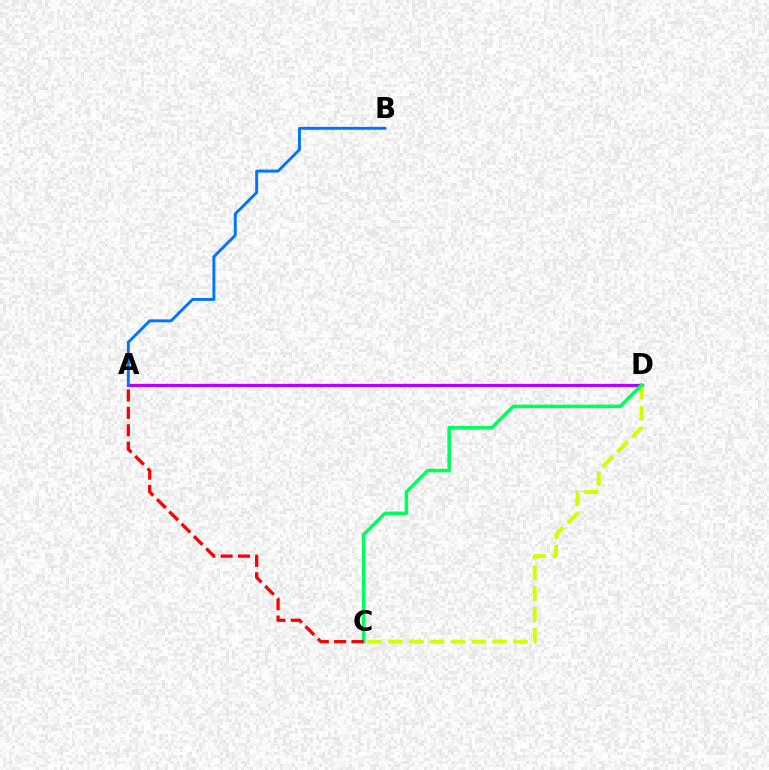{('A', 'D'): [{'color': '#b900ff', 'line_style': 'solid', 'thickness': 2.31}], ('C', 'D'): [{'color': '#d1ff00', 'line_style': 'dashed', 'thickness': 2.83}, {'color': '#00ff5c', 'line_style': 'solid', 'thickness': 2.56}], ('A', 'B'): [{'color': '#0074ff', 'line_style': 'solid', 'thickness': 2.09}], ('A', 'C'): [{'color': '#ff0000', 'line_style': 'dashed', 'thickness': 2.36}]}